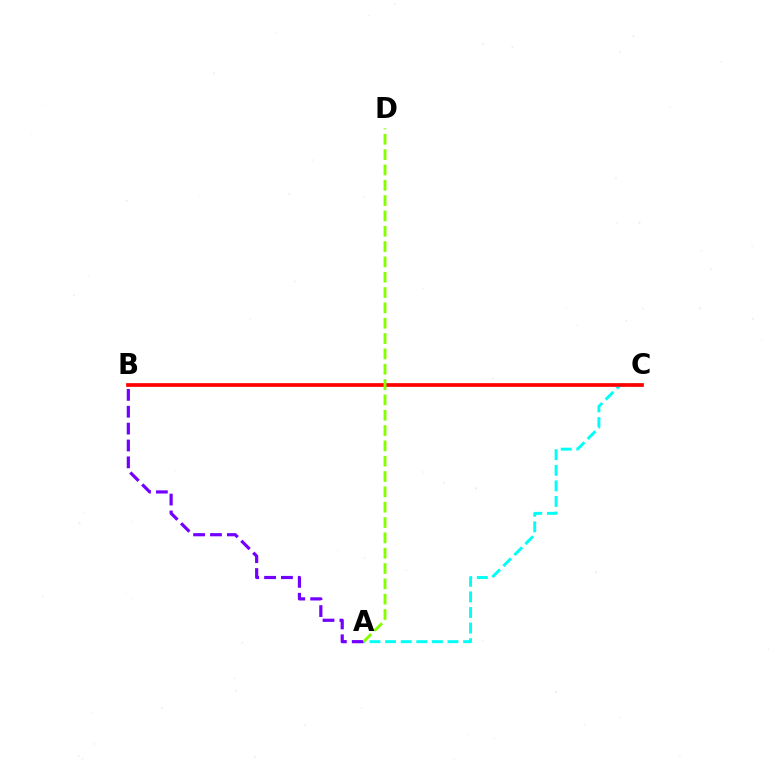{('A', 'C'): [{'color': '#00fff6', 'line_style': 'dashed', 'thickness': 2.12}], ('B', 'C'): [{'color': '#ff0000', 'line_style': 'solid', 'thickness': 2.67}], ('A', 'B'): [{'color': '#7200ff', 'line_style': 'dashed', 'thickness': 2.29}], ('A', 'D'): [{'color': '#84ff00', 'line_style': 'dashed', 'thickness': 2.08}]}